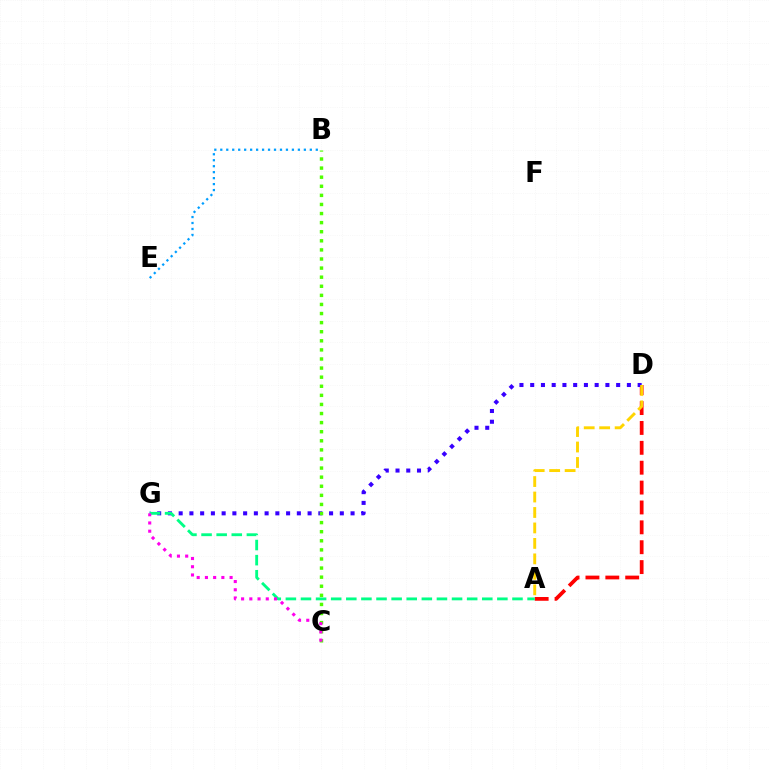{('B', 'E'): [{'color': '#009eff', 'line_style': 'dotted', 'thickness': 1.62}], ('A', 'D'): [{'color': '#ff0000', 'line_style': 'dashed', 'thickness': 2.7}, {'color': '#ffd500', 'line_style': 'dashed', 'thickness': 2.1}], ('D', 'G'): [{'color': '#3700ff', 'line_style': 'dotted', 'thickness': 2.92}], ('A', 'G'): [{'color': '#00ff86', 'line_style': 'dashed', 'thickness': 2.05}], ('B', 'C'): [{'color': '#4fff00', 'line_style': 'dotted', 'thickness': 2.47}], ('C', 'G'): [{'color': '#ff00ed', 'line_style': 'dotted', 'thickness': 2.23}]}